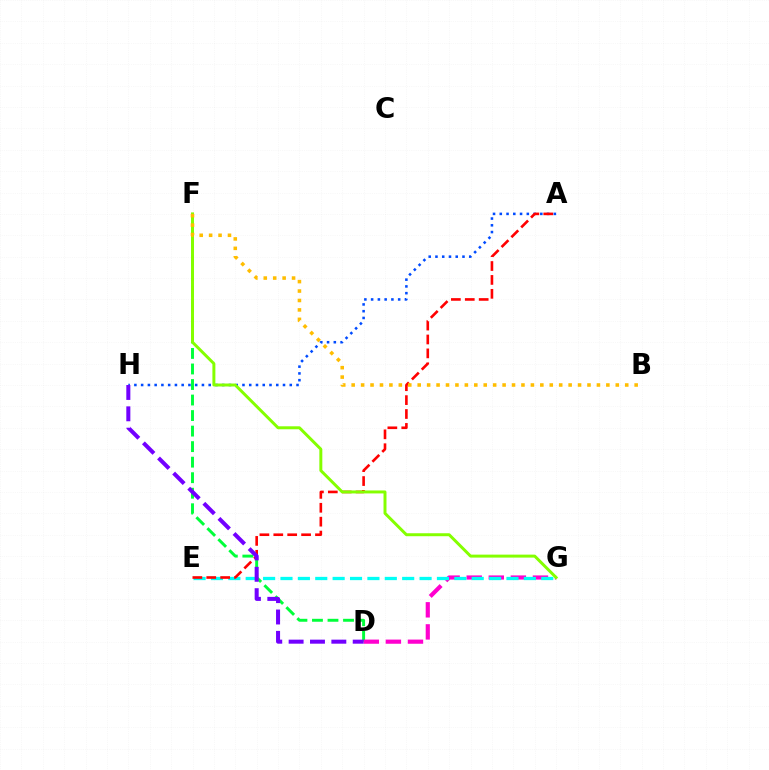{('D', 'F'): [{'color': '#00ff39', 'line_style': 'dashed', 'thickness': 2.11}], ('D', 'G'): [{'color': '#ff00cf', 'line_style': 'dashed', 'thickness': 3.0}], ('E', 'G'): [{'color': '#00fff6', 'line_style': 'dashed', 'thickness': 2.36}], ('A', 'H'): [{'color': '#004bff', 'line_style': 'dotted', 'thickness': 1.84}], ('A', 'E'): [{'color': '#ff0000', 'line_style': 'dashed', 'thickness': 1.89}], ('D', 'H'): [{'color': '#7200ff', 'line_style': 'dashed', 'thickness': 2.9}], ('F', 'G'): [{'color': '#84ff00', 'line_style': 'solid', 'thickness': 2.14}], ('B', 'F'): [{'color': '#ffbd00', 'line_style': 'dotted', 'thickness': 2.56}]}